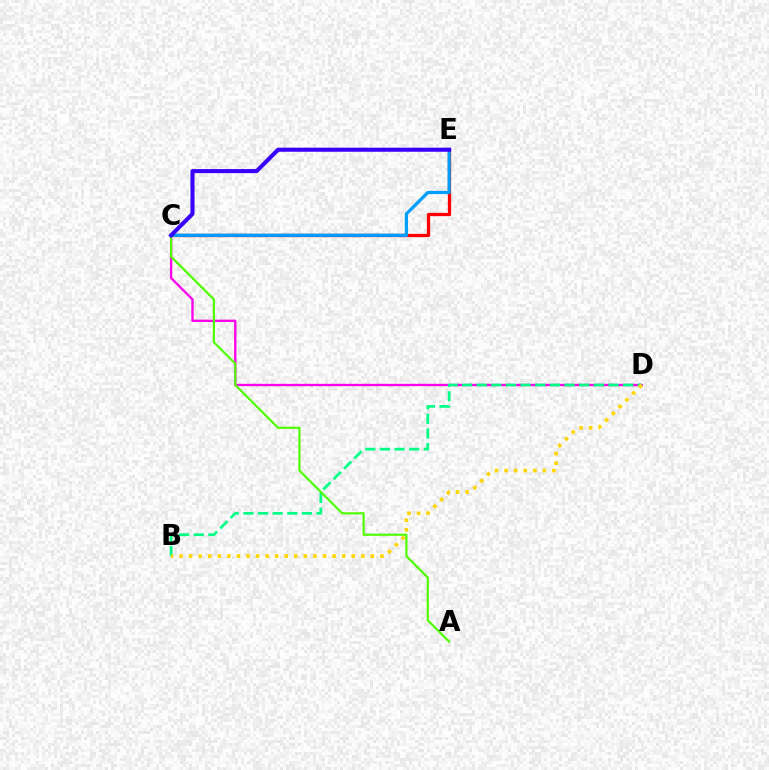{('C', 'D'): [{'color': '#ff00ed', 'line_style': 'solid', 'thickness': 1.68}], ('C', 'E'): [{'color': '#ff0000', 'line_style': 'solid', 'thickness': 2.36}, {'color': '#009eff', 'line_style': 'solid', 'thickness': 2.33}, {'color': '#3700ff', 'line_style': 'solid', 'thickness': 2.93}], ('B', 'D'): [{'color': '#00ff86', 'line_style': 'dashed', 'thickness': 1.99}, {'color': '#ffd500', 'line_style': 'dotted', 'thickness': 2.6}], ('A', 'C'): [{'color': '#4fff00', 'line_style': 'solid', 'thickness': 1.58}]}